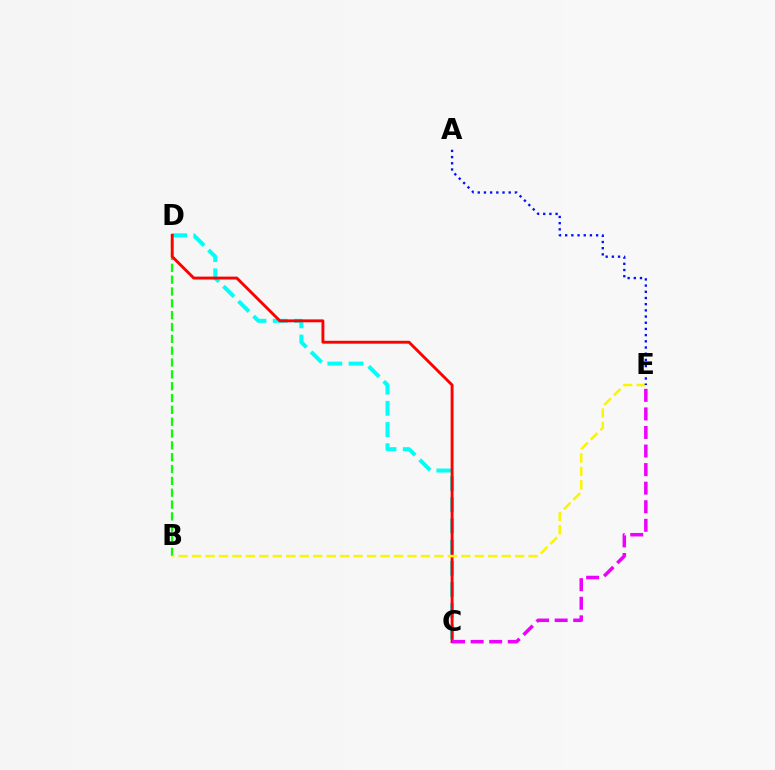{('B', 'D'): [{'color': '#08ff00', 'line_style': 'dashed', 'thickness': 1.61}], ('C', 'D'): [{'color': '#00fff6', 'line_style': 'dashed', 'thickness': 2.88}, {'color': '#ff0000', 'line_style': 'solid', 'thickness': 2.08}], ('C', 'E'): [{'color': '#ee00ff', 'line_style': 'dashed', 'thickness': 2.52}], ('B', 'E'): [{'color': '#fcf500', 'line_style': 'dashed', 'thickness': 1.83}], ('A', 'E'): [{'color': '#0010ff', 'line_style': 'dotted', 'thickness': 1.68}]}